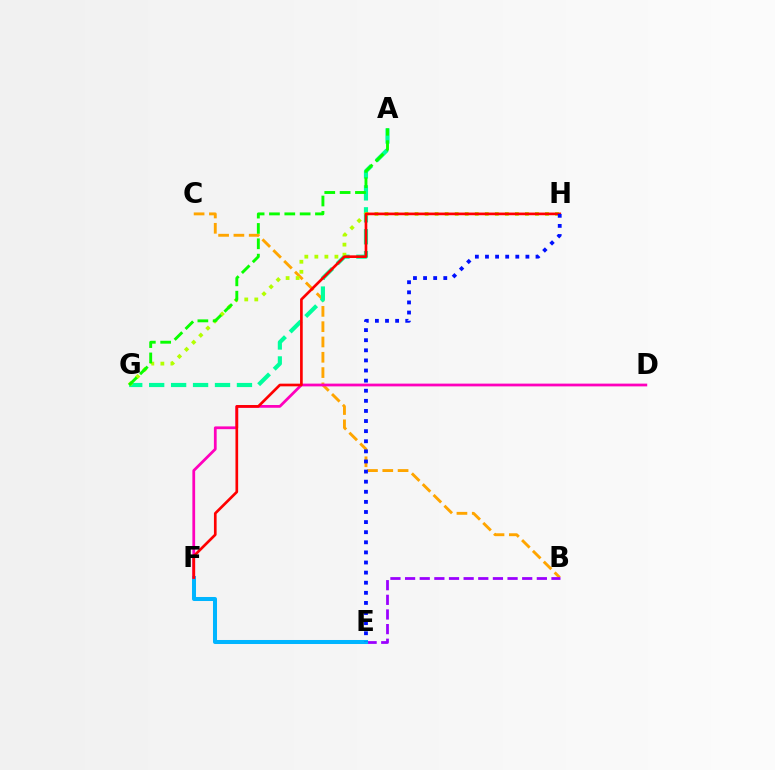{('B', 'C'): [{'color': '#ffa500', 'line_style': 'dashed', 'thickness': 2.08}], ('A', 'G'): [{'color': '#00ff9d', 'line_style': 'dashed', 'thickness': 2.98}, {'color': '#08ff00', 'line_style': 'dashed', 'thickness': 2.08}], ('G', 'H'): [{'color': '#b3ff00', 'line_style': 'dotted', 'thickness': 2.73}], ('B', 'E'): [{'color': '#9b00ff', 'line_style': 'dashed', 'thickness': 1.99}], ('E', 'F'): [{'color': '#00b5ff', 'line_style': 'solid', 'thickness': 2.9}], ('D', 'F'): [{'color': '#ff00bd', 'line_style': 'solid', 'thickness': 1.99}], ('F', 'H'): [{'color': '#ff0000', 'line_style': 'solid', 'thickness': 1.92}], ('E', 'H'): [{'color': '#0010ff', 'line_style': 'dotted', 'thickness': 2.75}]}